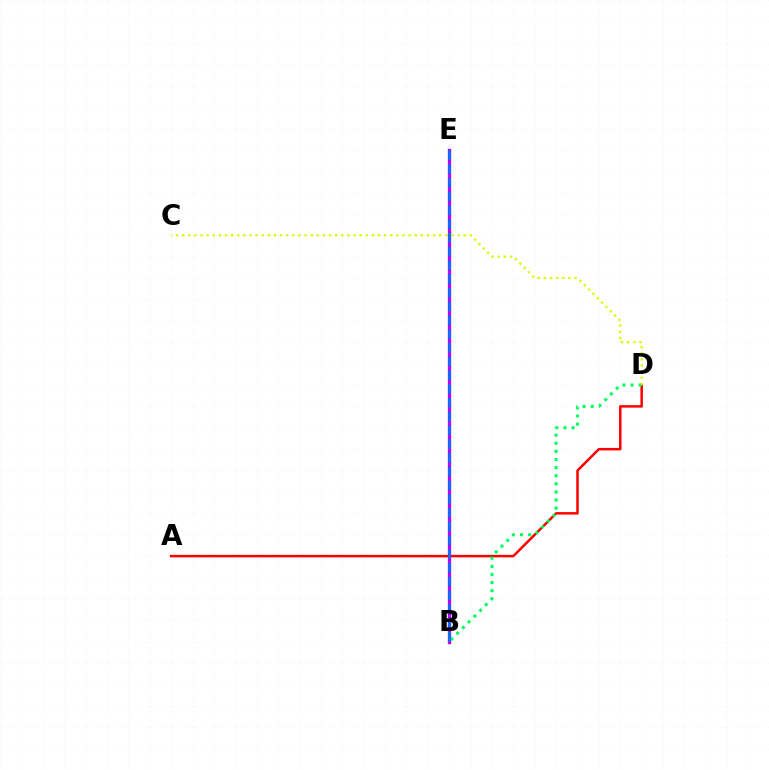{('B', 'E'): [{'color': '#b900ff', 'line_style': 'solid', 'thickness': 2.4}, {'color': '#0074ff', 'line_style': 'dashed', 'thickness': 1.87}], ('A', 'D'): [{'color': '#ff0000', 'line_style': 'solid', 'thickness': 1.8}], ('B', 'D'): [{'color': '#00ff5c', 'line_style': 'dotted', 'thickness': 2.2}], ('C', 'D'): [{'color': '#d1ff00', 'line_style': 'dotted', 'thickness': 1.66}]}